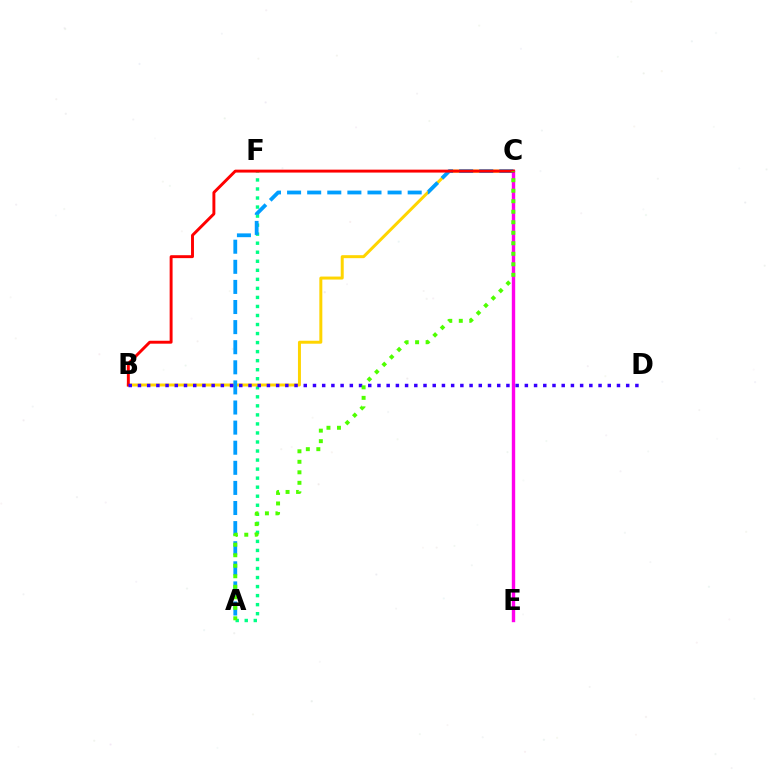{('A', 'F'): [{'color': '#00ff86', 'line_style': 'dotted', 'thickness': 2.46}], ('B', 'C'): [{'color': '#ffd500', 'line_style': 'solid', 'thickness': 2.15}, {'color': '#ff0000', 'line_style': 'solid', 'thickness': 2.11}], ('C', 'E'): [{'color': '#ff00ed', 'line_style': 'solid', 'thickness': 2.44}], ('A', 'C'): [{'color': '#009eff', 'line_style': 'dashed', 'thickness': 2.73}, {'color': '#4fff00', 'line_style': 'dotted', 'thickness': 2.85}], ('B', 'D'): [{'color': '#3700ff', 'line_style': 'dotted', 'thickness': 2.5}]}